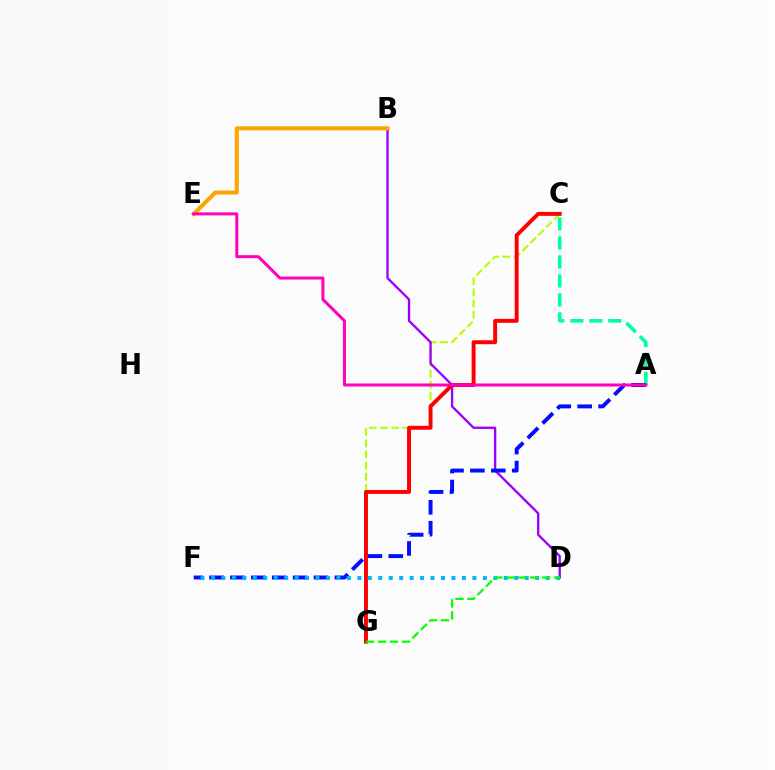{('A', 'C'): [{'color': '#00ff9d', 'line_style': 'dashed', 'thickness': 2.58}], ('C', 'G'): [{'color': '#b3ff00', 'line_style': 'dashed', 'thickness': 1.52}, {'color': '#ff0000', 'line_style': 'solid', 'thickness': 2.83}], ('B', 'D'): [{'color': '#9b00ff', 'line_style': 'solid', 'thickness': 1.68}], ('B', 'E'): [{'color': '#ffa500', 'line_style': 'solid', 'thickness': 2.93}], ('A', 'F'): [{'color': '#0010ff', 'line_style': 'dashed', 'thickness': 2.84}], ('D', 'F'): [{'color': '#00b5ff', 'line_style': 'dotted', 'thickness': 2.84}], ('A', 'E'): [{'color': '#ff00bd', 'line_style': 'solid', 'thickness': 2.16}], ('D', 'G'): [{'color': '#08ff00', 'line_style': 'dashed', 'thickness': 1.62}]}